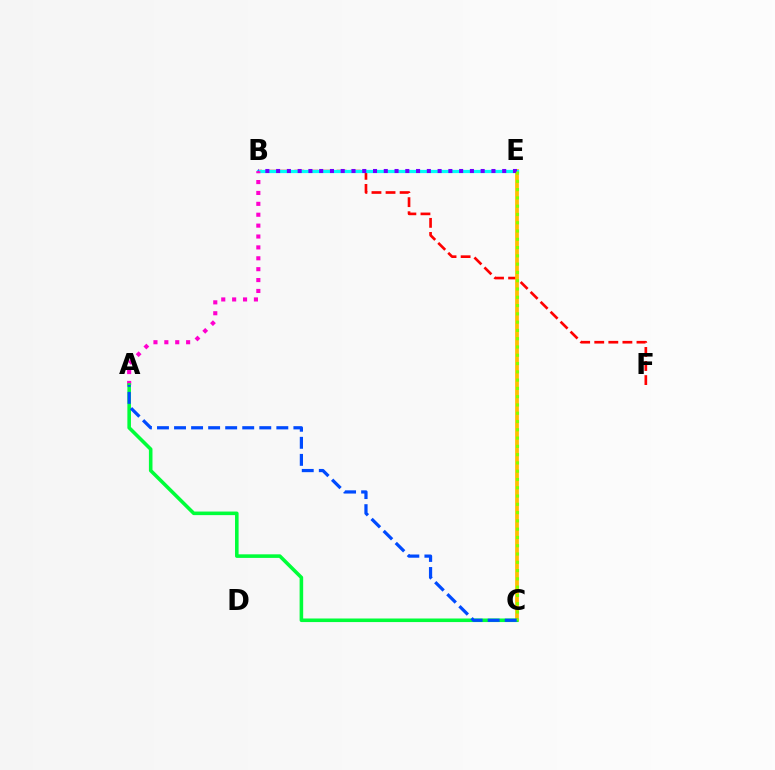{('B', 'F'): [{'color': '#ff0000', 'line_style': 'dashed', 'thickness': 1.91}], ('C', 'E'): [{'color': '#ffbd00', 'line_style': 'solid', 'thickness': 2.71}, {'color': '#84ff00', 'line_style': 'dotted', 'thickness': 2.25}], ('B', 'E'): [{'color': '#00fff6', 'line_style': 'solid', 'thickness': 2.31}, {'color': '#7200ff', 'line_style': 'dotted', 'thickness': 2.92}], ('A', 'B'): [{'color': '#ff00cf', 'line_style': 'dotted', 'thickness': 2.96}], ('A', 'C'): [{'color': '#00ff39', 'line_style': 'solid', 'thickness': 2.57}, {'color': '#004bff', 'line_style': 'dashed', 'thickness': 2.32}]}